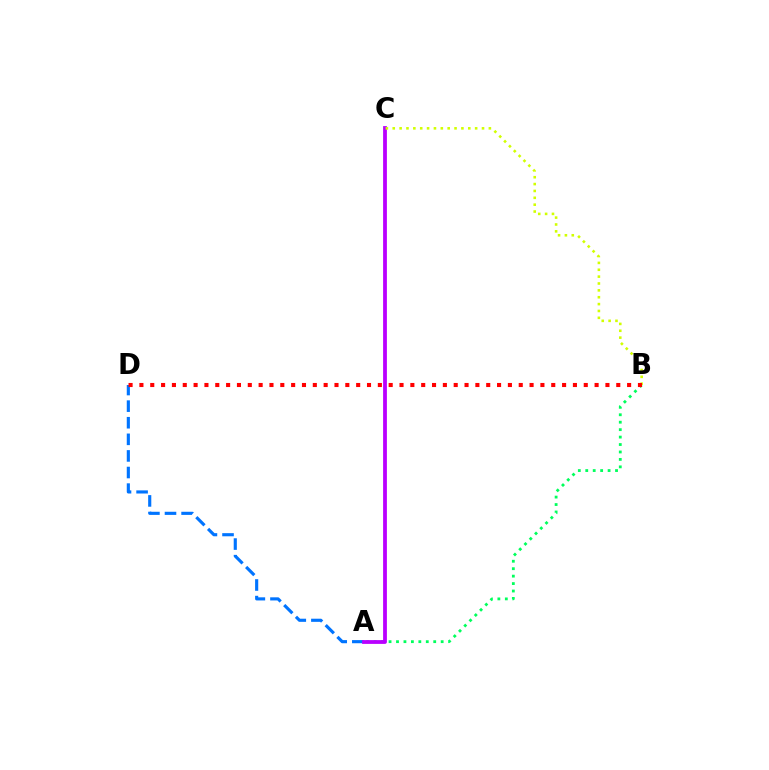{('A', 'B'): [{'color': '#00ff5c', 'line_style': 'dotted', 'thickness': 2.02}], ('A', 'D'): [{'color': '#0074ff', 'line_style': 'dashed', 'thickness': 2.25}], ('A', 'C'): [{'color': '#b900ff', 'line_style': 'solid', 'thickness': 2.73}], ('B', 'C'): [{'color': '#d1ff00', 'line_style': 'dotted', 'thickness': 1.87}], ('B', 'D'): [{'color': '#ff0000', 'line_style': 'dotted', 'thickness': 2.94}]}